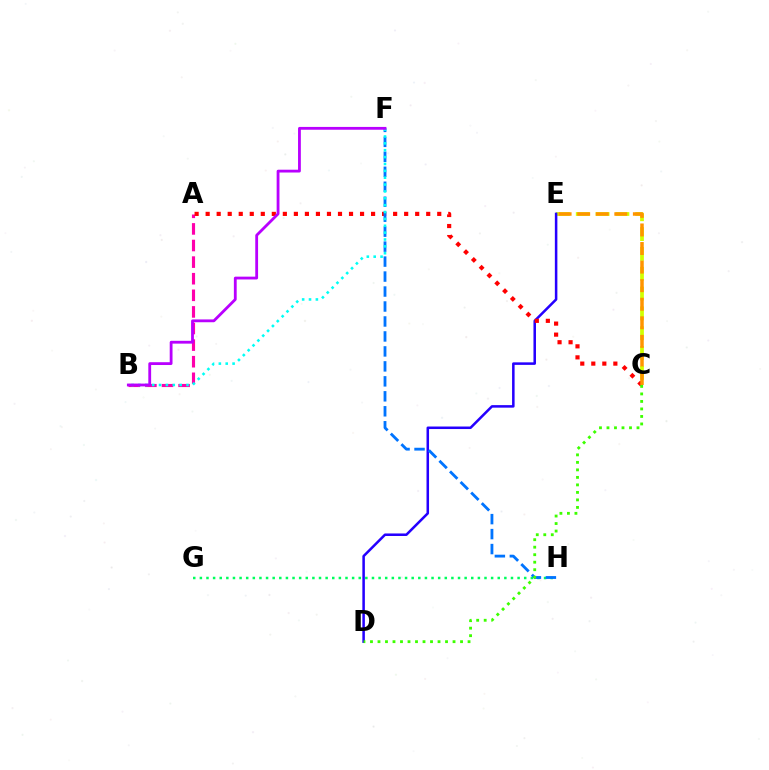{('A', 'B'): [{'color': '#ff00ac', 'line_style': 'dashed', 'thickness': 2.26}], ('C', 'E'): [{'color': '#d1ff00', 'line_style': 'dashed', 'thickness': 2.69}, {'color': '#ff9400', 'line_style': 'dashed', 'thickness': 2.52}], ('D', 'E'): [{'color': '#2500ff', 'line_style': 'solid', 'thickness': 1.82}], ('A', 'C'): [{'color': '#ff0000', 'line_style': 'dotted', 'thickness': 3.0}], ('G', 'H'): [{'color': '#00ff5c', 'line_style': 'dotted', 'thickness': 1.8}], ('F', 'H'): [{'color': '#0074ff', 'line_style': 'dashed', 'thickness': 2.03}], ('B', 'F'): [{'color': '#00fff6', 'line_style': 'dotted', 'thickness': 1.87}, {'color': '#b900ff', 'line_style': 'solid', 'thickness': 2.02}], ('C', 'D'): [{'color': '#3dff00', 'line_style': 'dotted', 'thickness': 2.04}]}